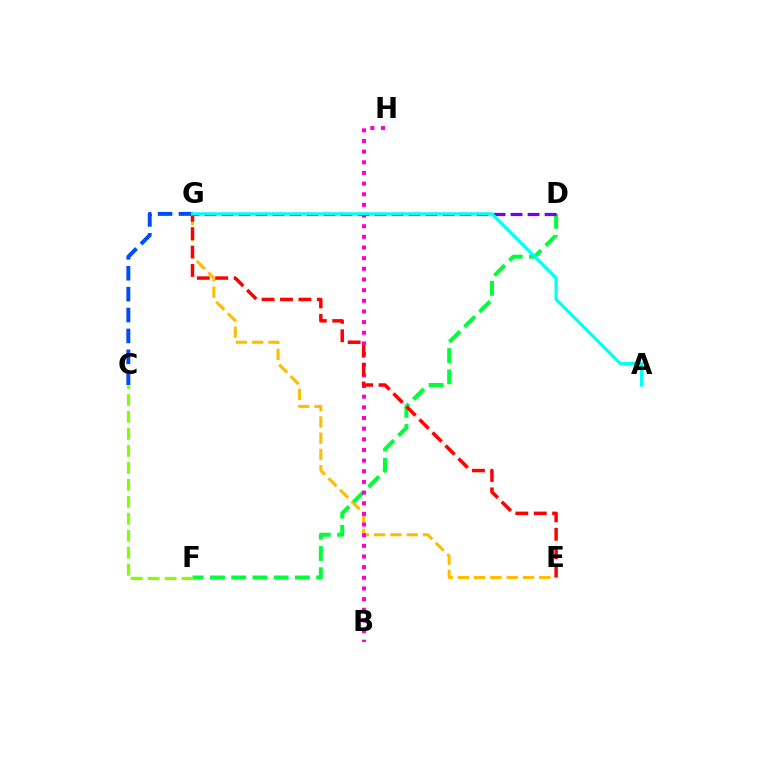{('E', 'G'): [{'color': '#ffbd00', 'line_style': 'dashed', 'thickness': 2.21}, {'color': '#ff0000', 'line_style': 'dashed', 'thickness': 2.5}], ('D', 'F'): [{'color': '#00ff39', 'line_style': 'dashed', 'thickness': 2.89}], ('B', 'H'): [{'color': '#ff00cf', 'line_style': 'dotted', 'thickness': 2.89}], ('C', 'F'): [{'color': '#84ff00', 'line_style': 'dashed', 'thickness': 2.31}], ('C', 'G'): [{'color': '#004bff', 'line_style': 'dashed', 'thickness': 2.84}], ('D', 'G'): [{'color': '#7200ff', 'line_style': 'dashed', 'thickness': 2.31}], ('A', 'G'): [{'color': '#00fff6', 'line_style': 'solid', 'thickness': 2.33}]}